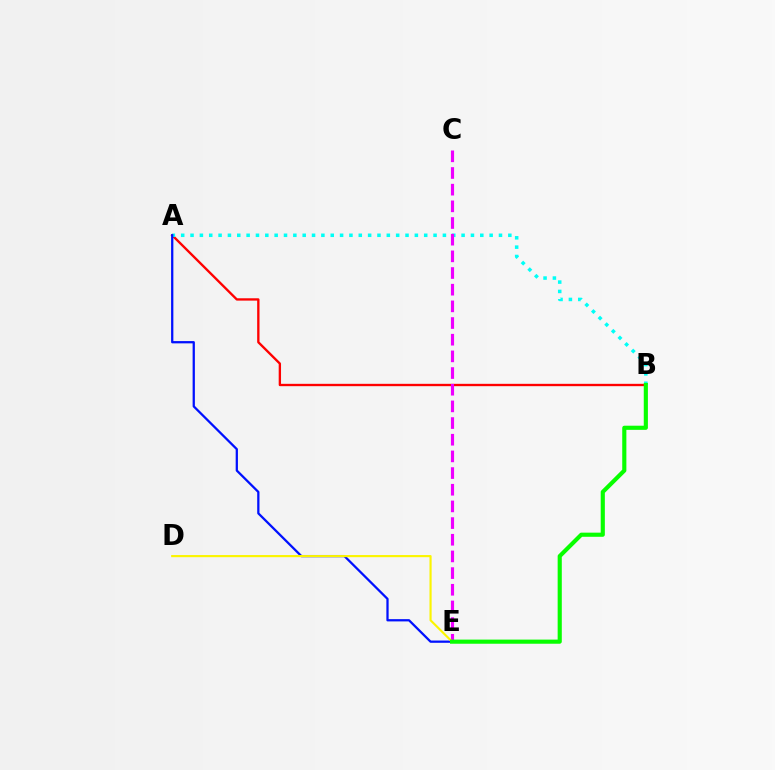{('A', 'B'): [{'color': '#ff0000', 'line_style': 'solid', 'thickness': 1.68}, {'color': '#00fff6', 'line_style': 'dotted', 'thickness': 2.54}], ('C', 'E'): [{'color': '#ee00ff', 'line_style': 'dashed', 'thickness': 2.26}], ('A', 'E'): [{'color': '#0010ff', 'line_style': 'solid', 'thickness': 1.63}], ('D', 'E'): [{'color': '#fcf500', 'line_style': 'solid', 'thickness': 1.55}], ('B', 'E'): [{'color': '#08ff00', 'line_style': 'solid', 'thickness': 2.98}]}